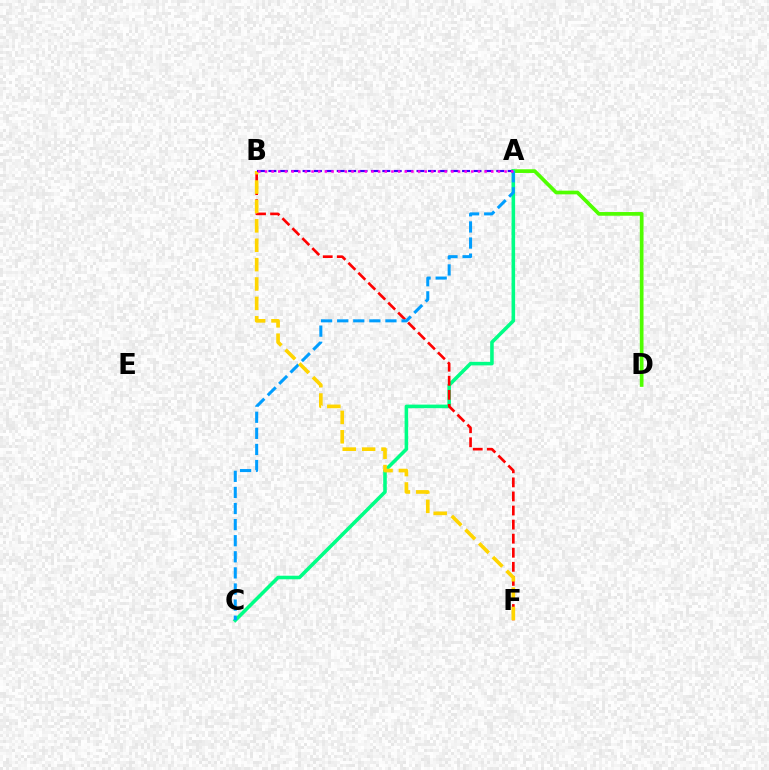{('A', 'D'): [{'color': '#4fff00', 'line_style': 'solid', 'thickness': 2.66}], ('A', 'C'): [{'color': '#00ff86', 'line_style': 'solid', 'thickness': 2.57}, {'color': '#009eff', 'line_style': 'dashed', 'thickness': 2.19}], ('B', 'F'): [{'color': '#ff0000', 'line_style': 'dashed', 'thickness': 1.91}, {'color': '#ffd500', 'line_style': 'dashed', 'thickness': 2.63}], ('A', 'B'): [{'color': '#3700ff', 'line_style': 'dashed', 'thickness': 1.55}, {'color': '#ff00ed', 'line_style': 'dotted', 'thickness': 1.81}]}